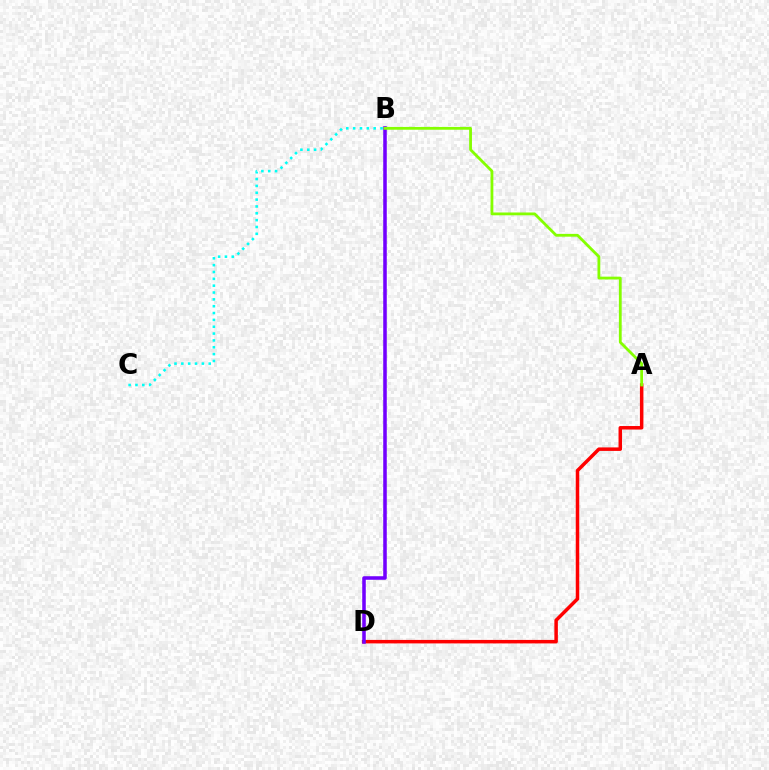{('A', 'D'): [{'color': '#ff0000', 'line_style': 'solid', 'thickness': 2.52}], ('B', 'C'): [{'color': '#00fff6', 'line_style': 'dotted', 'thickness': 1.86}], ('B', 'D'): [{'color': '#7200ff', 'line_style': 'solid', 'thickness': 2.55}], ('A', 'B'): [{'color': '#84ff00', 'line_style': 'solid', 'thickness': 2.02}]}